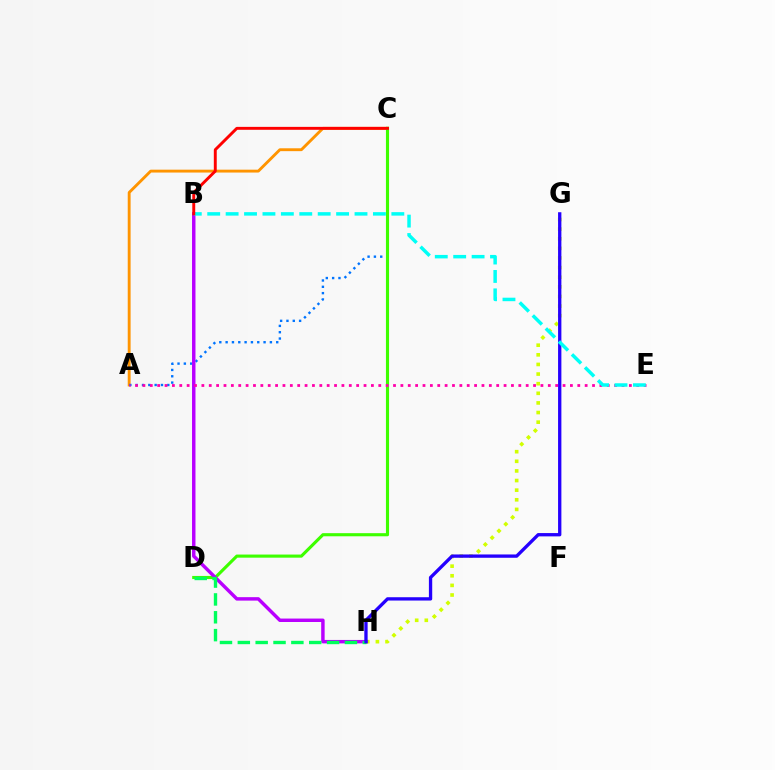{('A', 'C'): [{'color': '#ff9400', 'line_style': 'solid', 'thickness': 2.07}, {'color': '#0074ff', 'line_style': 'dotted', 'thickness': 1.72}], ('G', 'H'): [{'color': '#d1ff00', 'line_style': 'dotted', 'thickness': 2.61}, {'color': '#2500ff', 'line_style': 'solid', 'thickness': 2.39}], ('C', 'D'): [{'color': '#3dff00', 'line_style': 'solid', 'thickness': 2.24}], ('B', 'H'): [{'color': '#b900ff', 'line_style': 'solid', 'thickness': 2.48}], ('D', 'H'): [{'color': '#00ff5c', 'line_style': 'dashed', 'thickness': 2.42}], ('A', 'E'): [{'color': '#ff00ac', 'line_style': 'dotted', 'thickness': 2.0}], ('B', 'E'): [{'color': '#00fff6', 'line_style': 'dashed', 'thickness': 2.5}], ('B', 'C'): [{'color': '#ff0000', 'line_style': 'solid', 'thickness': 2.1}]}